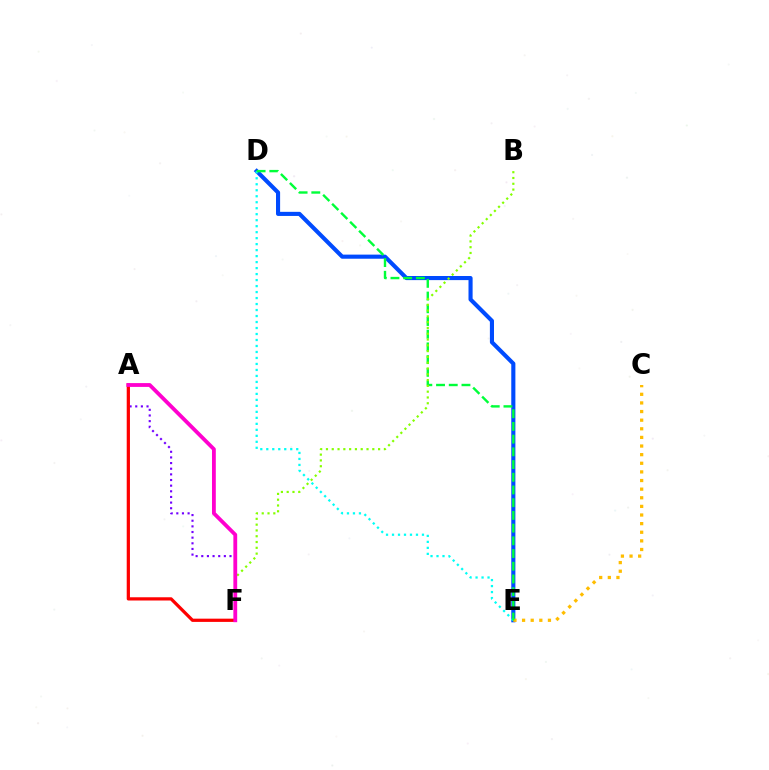{('D', 'E'): [{'color': '#004bff', 'line_style': 'solid', 'thickness': 2.96}, {'color': '#00fff6', 'line_style': 'dotted', 'thickness': 1.63}, {'color': '#00ff39', 'line_style': 'dashed', 'thickness': 1.73}], ('C', 'E'): [{'color': '#ffbd00', 'line_style': 'dotted', 'thickness': 2.34}], ('A', 'F'): [{'color': '#7200ff', 'line_style': 'dotted', 'thickness': 1.53}, {'color': '#ff0000', 'line_style': 'solid', 'thickness': 2.33}, {'color': '#ff00cf', 'line_style': 'solid', 'thickness': 2.75}], ('B', 'F'): [{'color': '#84ff00', 'line_style': 'dotted', 'thickness': 1.57}]}